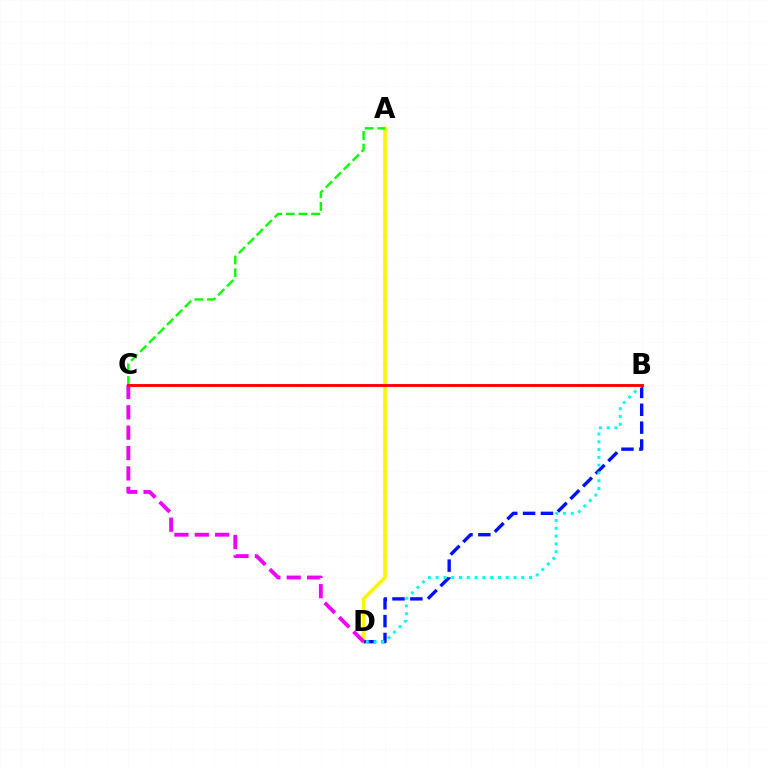{('A', 'D'): [{'color': '#fcf500', 'line_style': 'solid', 'thickness': 2.61}], ('B', 'D'): [{'color': '#0010ff', 'line_style': 'dashed', 'thickness': 2.43}, {'color': '#00fff6', 'line_style': 'dotted', 'thickness': 2.11}], ('A', 'C'): [{'color': '#08ff00', 'line_style': 'dashed', 'thickness': 1.72}], ('C', 'D'): [{'color': '#ee00ff', 'line_style': 'dashed', 'thickness': 2.77}], ('B', 'C'): [{'color': '#ff0000', 'line_style': 'solid', 'thickness': 2.07}]}